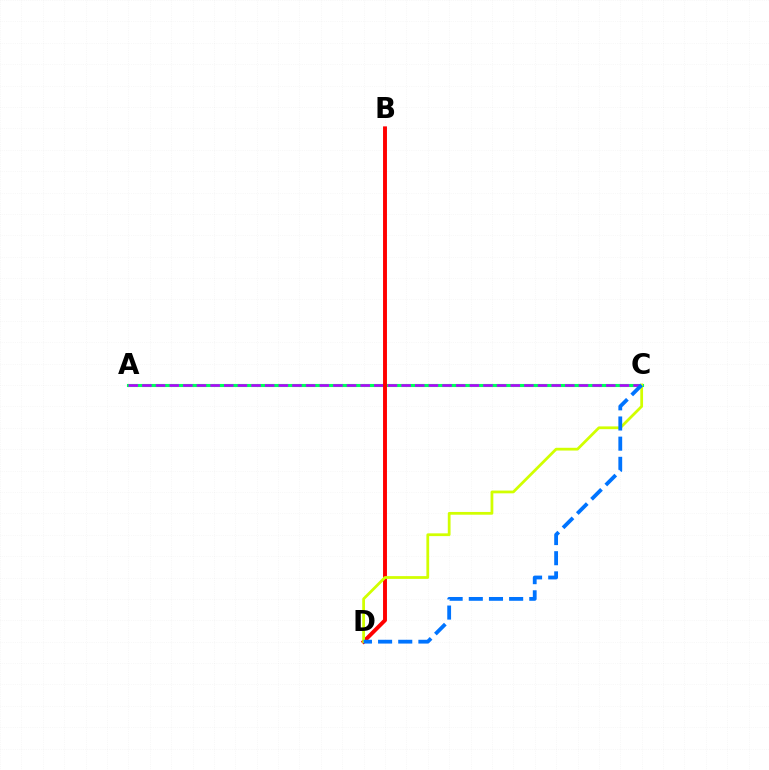{('A', 'C'): [{'color': '#00ff5c', 'line_style': 'solid', 'thickness': 2.23}, {'color': '#b900ff', 'line_style': 'dashed', 'thickness': 1.85}], ('B', 'D'): [{'color': '#ff0000', 'line_style': 'solid', 'thickness': 2.82}], ('C', 'D'): [{'color': '#d1ff00', 'line_style': 'solid', 'thickness': 1.99}, {'color': '#0074ff', 'line_style': 'dashed', 'thickness': 2.74}]}